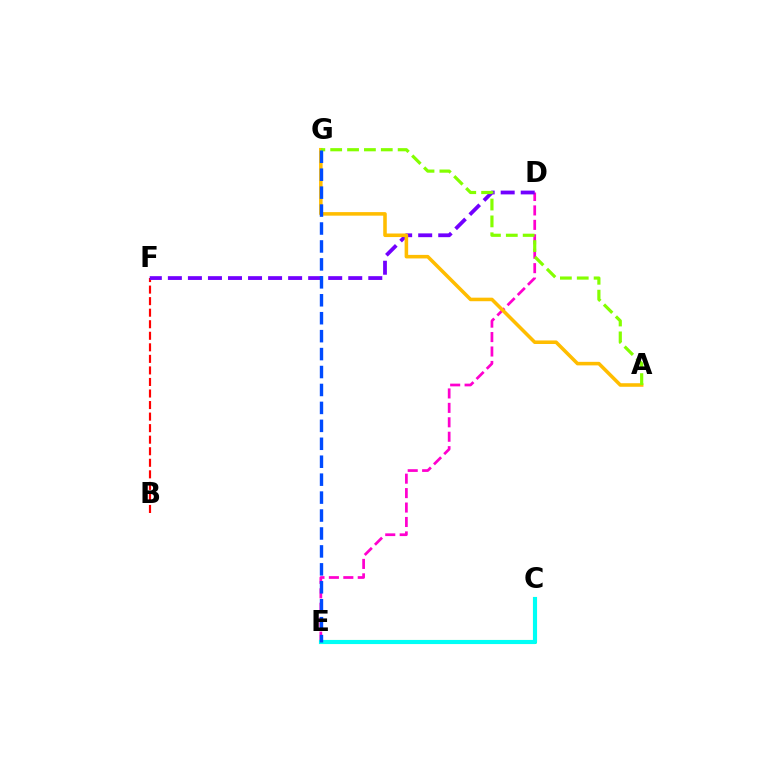{('D', 'E'): [{'color': '#ff00cf', 'line_style': 'dashed', 'thickness': 1.96}], ('B', 'F'): [{'color': '#ff0000', 'line_style': 'dashed', 'thickness': 1.57}], ('D', 'F'): [{'color': '#7200ff', 'line_style': 'dashed', 'thickness': 2.72}], ('C', 'E'): [{'color': '#00ff39', 'line_style': 'solid', 'thickness': 2.92}, {'color': '#00fff6', 'line_style': 'solid', 'thickness': 2.93}], ('A', 'G'): [{'color': '#ffbd00', 'line_style': 'solid', 'thickness': 2.56}, {'color': '#84ff00', 'line_style': 'dashed', 'thickness': 2.29}], ('E', 'G'): [{'color': '#004bff', 'line_style': 'dashed', 'thickness': 2.44}]}